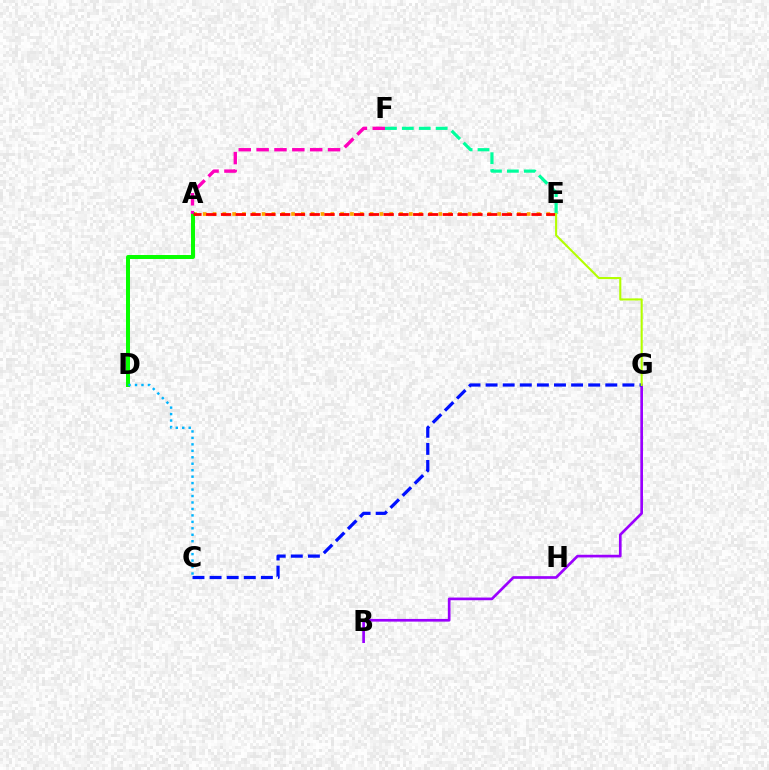{('A', 'E'): [{'color': '#ffa500', 'line_style': 'dotted', 'thickness': 2.67}, {'color': '#ff0000', 'line_style': 'dashed', 'thickness': 2.01}], ('A', 'D'): [{'color': '#08ff00', 'line_style': 'solid', 'thickness': 2.87}], ('B', 'G'): [{'color': '#9b00ff', 'line_style': 'solid', 'thickness': 1.93}], ('C', 'D'): [{'color': '#00b5ff', 'line_style': 'dotted', 'thickness': 1.75}], ('C', 'G'): [{'color': '#0010ff', 'line_style': 'dashed', 'thickness': 2.32}], ('E', 'F'): [{'color': '#00ff9d', 'line_style': 'dashed', 'thickness': 2.3}], ('A', 'F'): [{'color': '#ff00bd', 'line_style': 'dashed', 'thickness': 2.43}], ('E', 'G'): [{'color': '#b3ff00', 'line_style': 'solid', 'thickness': 1.51}]}